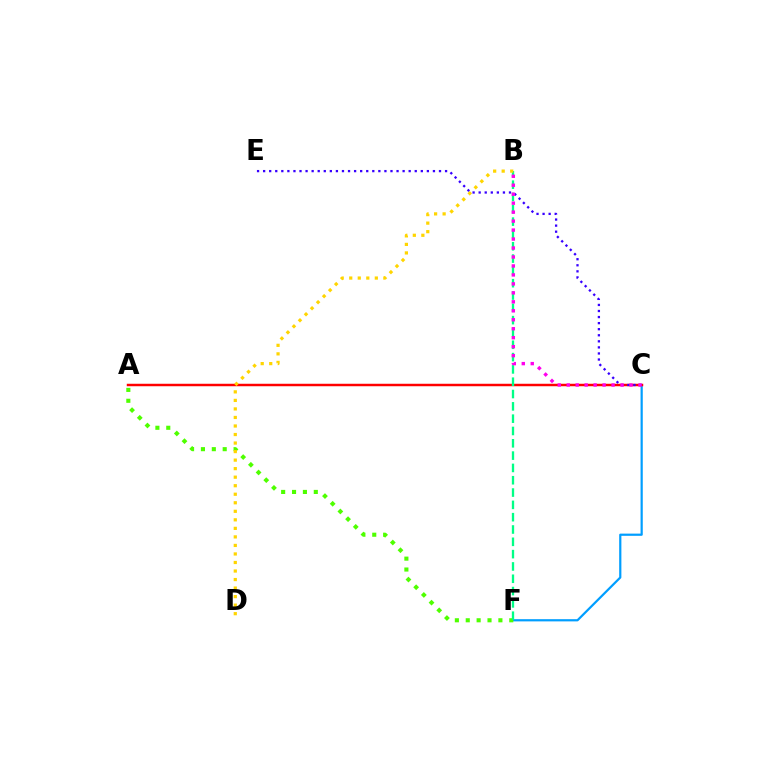{('C', 'F'): [{'color': '#009eff', 'line_style': 'solid', 'thickness': 1.59}], ('A', 'C'): [{'color': '#ff0000', 'line_style': 'solid', 'thickness': 1.78}], ('A', 'F'): [{'color': '#4fff00', 'line_style': 'dotted', 'thickness': 2.96}], ('B', 'F'): [{'color': '#00ff86', 'line_style': 'dashed', 'thickness': 1.67}], ('C', 'E'): [{'color': '#3700ff', 'line_style': 'dotted', 'thickness': 1.65}], ('B', 'C'): [{'color': '#ff00ed', 'line_style': 'dotted', 'thickness': 2.44}], ('B', 'D'): [{'color': '#ffd500', 'line_style': 'dotted', 'thickness': 2.32}]}